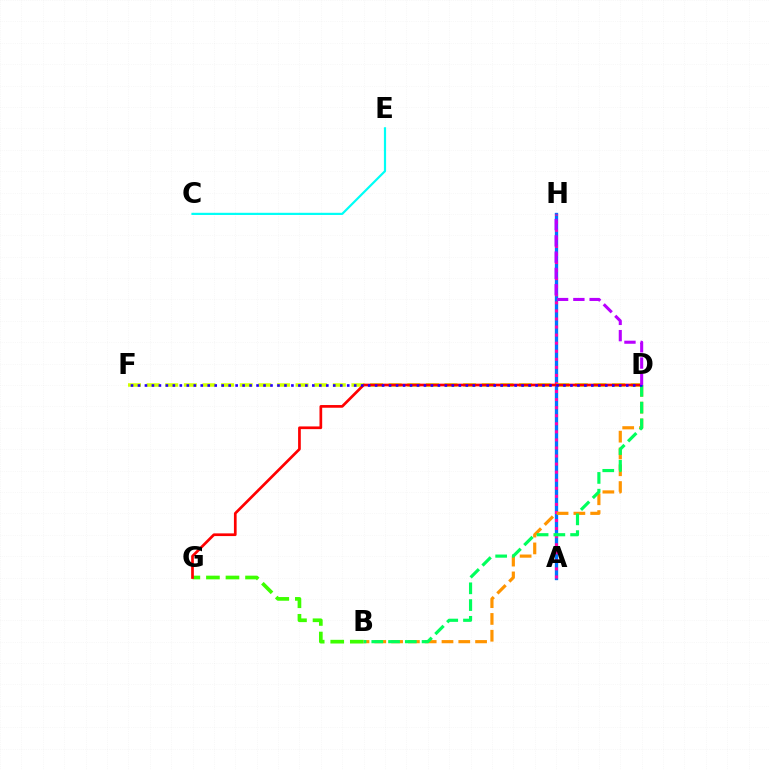{('A', 'H'): [{'color': '#0074ff', 'line_style': 'solid', 'thickness': 2.39}, {'color': '#ff00ac', 'line_style': 'dotted', 'thickness': 2.19}], ('B', 'G'): [{'color': '#3dff00', 'line_style': 'dashed', 'thickness': 2.66}], ('D', 'F'): [{'color': '#d1ff00', 'line_style': 'dashed', 'thickness': 2.53}, {'color': '#2500ff', 'line_style': 'dotted', 'thickness': 1.9}], ('C', 'E'): [{'color': '#00fff6', 'line_style': 'solid', 'thickness': 1.58}], ('B', 'D'): [{'color': '#ff9400', 'line_style': 'dashed', 'thickness': 2.28}, {'color': '#00ff5c', 'line_style': 'dashed', 'thickness': 2.28}], ('D', 'G'): [{'color': '#ff0000', 'line_style': 'solid', 'thickness': 1.95}], ('D', 'H'): [{'color': '#b900ff', 'line_style': 'dashed', 'thickness': 2.21}]}